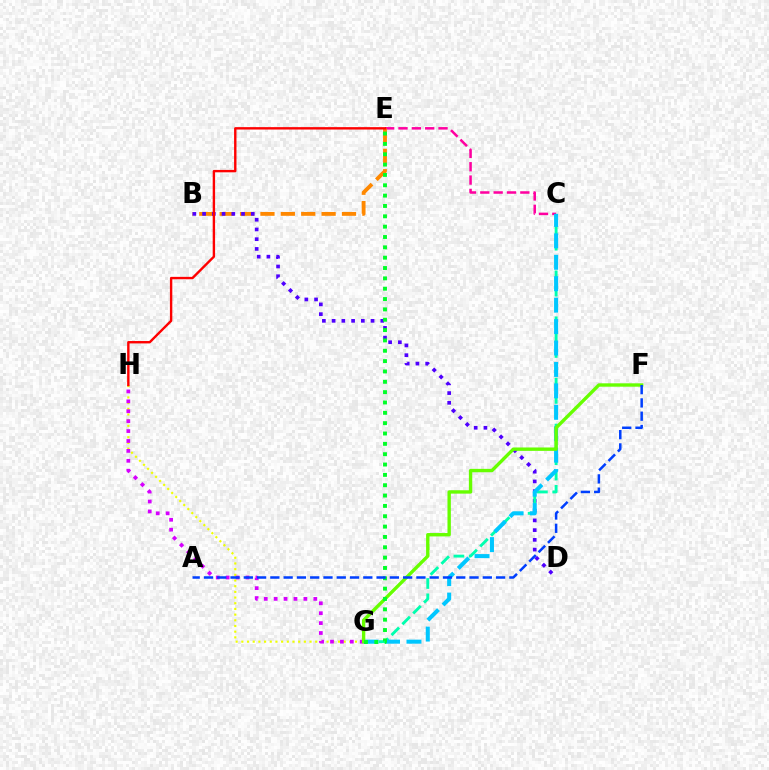{('C', 'E'): [{'color': '#ff00a0', 'line_style': 'dashed', 'thickness': 1.81}], ('B', 'E'): [{'color': '#ff8800', 'line_style': 'dashed', 'thickness': 2.77}], ('B', 'D'): [{'color': '#4f00ff', 'line_style': 'dotted', 'thickness': 2.65}], ('C', 'G'): [{'color': '#00ffaf', 'line_style': 'dashed', 'thickness': 2.08}, {'color': '#00c7ff', 'line_style': 'dashed', 'thickness': 2.91}], ('G', 'H'): [{'color': '#eeff00', 'line_style': 'dotted', 'thickness': 1.54}, {'color': '#d600ff', 'line_style': 'dotted', 'thickness': 2.69}], ('F', 'G'): [{'color': '#66ff00', 'line_style': 'solid', 'thickness': 2.43}], ('E', 'G'): [{'color': '#00ff27', 'line_style': 'dotted', 'thickness': 2.81}], ('E', 'H'): [{'color': '#ff0000', 'line_style': 'solid', 'thickness': 1.72}], ('A', 'F'): [{'color': '#003fff', 'line_style': 'dashed', 'thickness': 1.8}]}